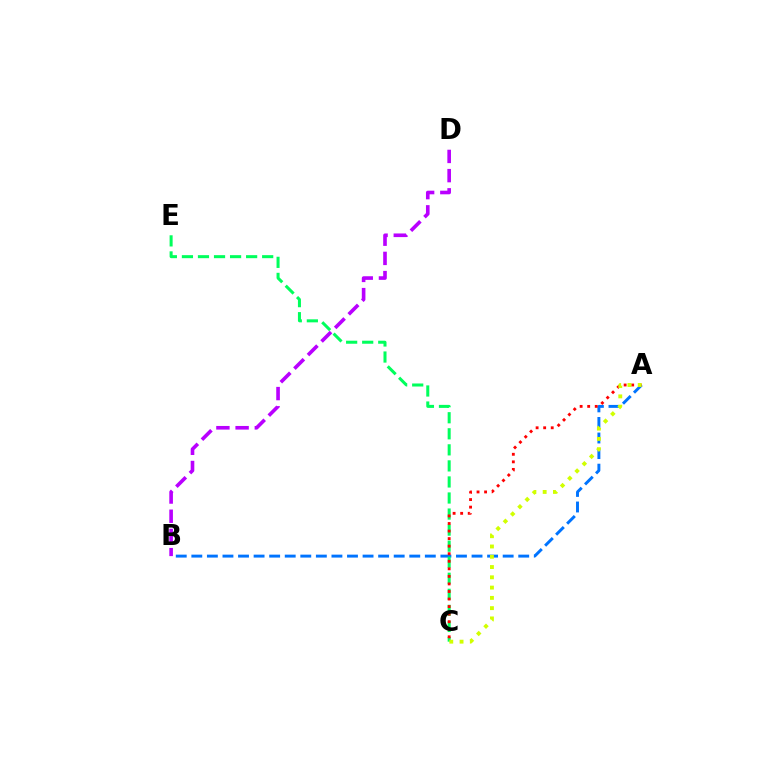{('A', 'B'): [{'color': '#0074ff', 'line_style': 'dashed', 'thickness': 2.11}], ('C', 'E'): [{'color': '#00ff5c', 'line_style': 'dashed', 'thickness': 2.18}], ('B', 'D'): [{'color': '#b900ff', 'line_style': 'dashed', 'thickness': 2.61}], ('A', 'C'): [{'color': '#ff0000', 'line_style': 'dotted', 'thickness': 2.05}, {'color': '#d1ff00', 'line_style': 'dotted', 'thickness': 2.79}]}